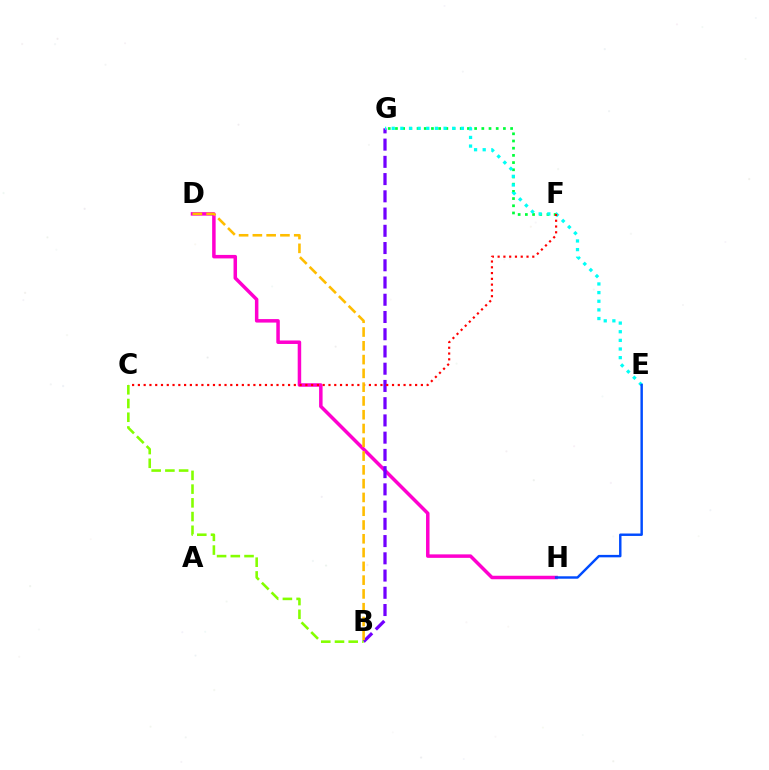{('D', 'H'): [{'color': '#ff00cf', 'line_style': 'solid', 'thickness': 2.52}], ('B', 'G'): [{'color': '#7200ff', 'line_style': 'dashed', 'thickness': 2.34}], ('F', 'G'): [{'color': '#00ff39', 'line_style': 'dotted', 'thickness': 1.96}], ('E', 'G'): [{'color': '#00fff6', 'line_style': 'dotted', 'thickness': 2.35}], ('E', 'H'): [{'color': '#004bff', 'line_style': 'solid', 'thickness': 1.76}], ('C', 'F'): [{'color': '#ff0000', 'line_style': 'dotted', 'thickness': 1.57}], ('B', 'C'): [{'color': '#84ff00', 'line_style': 'dashed', 'thickness': 1.86}], ('B', 'D'): [{'color': '#ffbd00', 'line_style': 'dashed', 'thickness': 1.87}]}